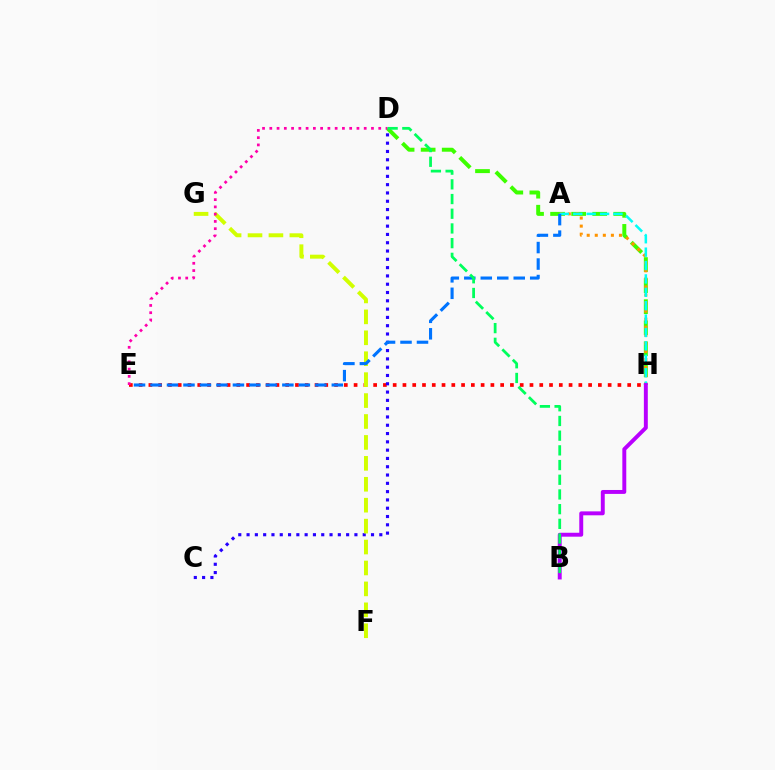{('E', 'H'): [{'color': '#ff0000', 'line_style': 'dotted', 'thickness': 2.65}], ('D', 'H'): [{'color': '#3dff00', 'line_style': 'dashed', 'thickness': 2.86}], ('A', 'H'): [{'color': '#ff9400', 'line_style': 'dotted', 'thickness': 2.19}, {'color': '#00fff6', 'line_style': 'dashed', 'thickness': 1.82}], ('B', 'H'): [{'color': '#b900ff', 'line_style': 'solid', 'thickness': 2.83}], ('C', 'D'): [{'color': '#2500ff', 'line_style': 'dotted', 'thickness': 2.25}], ('F', 'G'): [{'color': '#d1ff00', 'line_style': 'dashed', 'thickness': 2.84}], ('A', 'E'): [{'color': '#0074ff', 'line_style': 'dashed', 'thickness': 2.24}], ('D', 'E'): [{'color': '#ff00ac', 'line_style': 'dotted', 'thickness': 1.97}], ('B', 'D'): [{'color': '#00ff5c', 'line_style': 'dashed', 'thickness': 2.0}]}